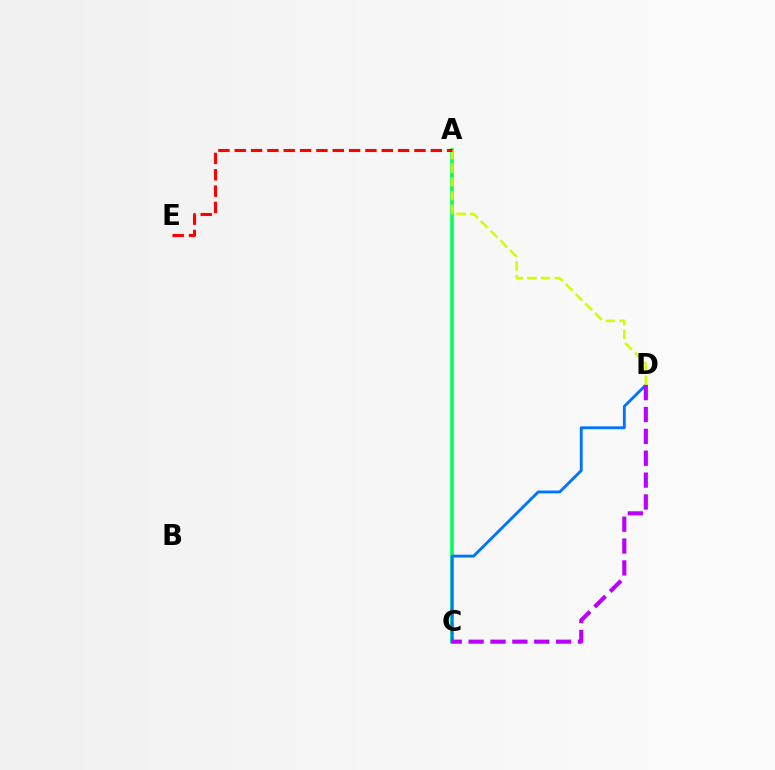{('A', 'C'): [{'color': '#00ff5c', 'line_style': 'solid', 'thickness': 2.6}], ('C', 'D'): [{'color': '#0074ff', 'line_style': 'solid', 'thickness': 2.05}, {'color': '#b900ff', 'line_style': 'dashed', 'thickness': 2.97}], ('A', 'D'): [{'color': '#d1ff00', 'line_style': 'dashed', 'thickness': 1.86}], ('A', 'E'): [{'color': '#ff0000', 'line_style': 'dashed', 'thickness': 2.22}]}